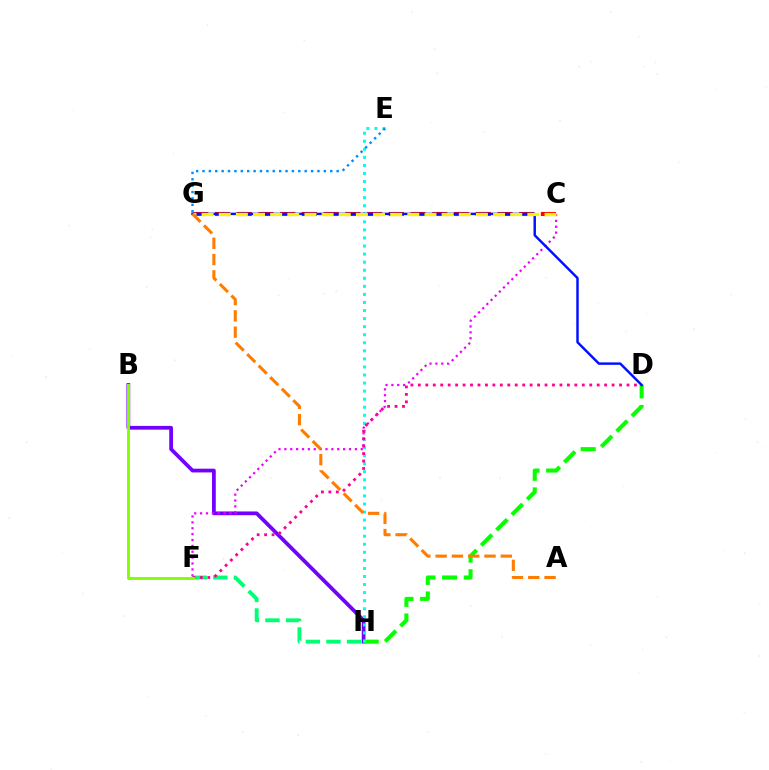{('B', 'H'): [{'color': '#7200ff', 'line_style': 'solid', 'thickness': 2.69}], ('D', 'H'): [{'color': '#08ff00', 'line_style': 'dashed', 'thickness': 2.95}], ('E', 'H'): [{'color': '#00fff6', 'line_style': 'dotted', 'thickness': 2.19}], ('C', 'F'): [{'color': '#ee00ff', 'line_style': 'dotted', 'thickness': 1.6}], ('E', 'G'): [{'color': '#008cff', 'line_style': 'dotted', 'thickness': 1.74}], ('F', 'H'): [{'color': '#00ff74', 'line_style': 'dashed', 'thickness': 2.8}], ('C', 'G'): [{'color': '#ff0000', 'line_style': 'dashed', 'thickness': 2.95}, {'color': '#fcf500', 'line_style': 'dashed', 'thickness': 2.33}], ('D', 'F'): [{'color': '#ff0094', 'line_style': 'dotted', 'thickness': 2.02}], ('D', 'G'): [{'color': '#0010ff', 'line_style': 'solid', 'thickness': 1.76}], ('B', 'F'): [{'color': '#84ff00', 'line_style': 'solid', 'thickness': 2.09}], ('A', 'G'): [{'color': '#ff7c00', 'line_style': 'dashed', 'thickness': 2.21}]}